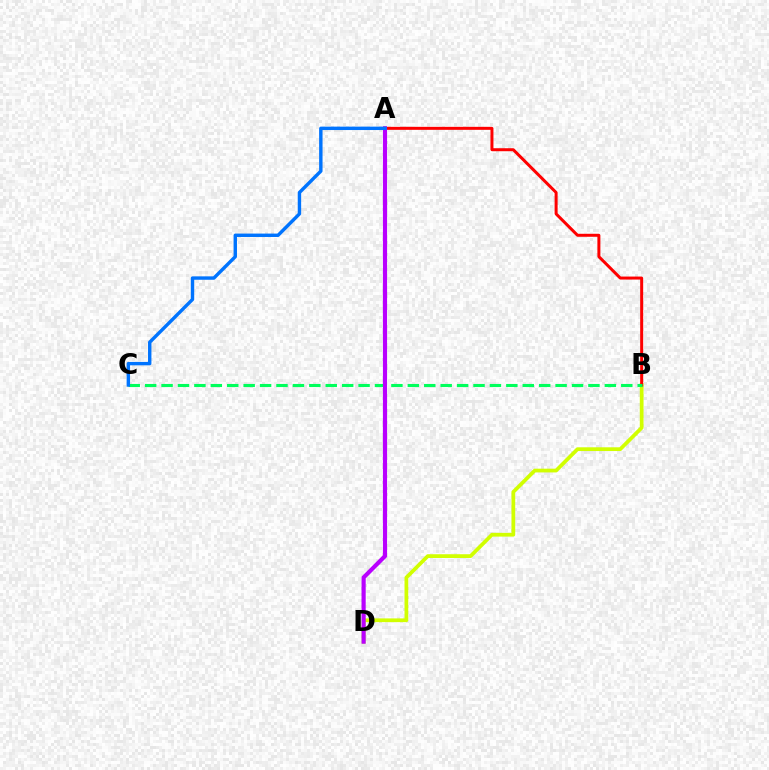{('B', 'D'): [{'color': '#d1ff00', 'line_style': 'solid', 'thickness': 2.7}], ('A', 'B'): [{'color': '#ff0000', 'line_style': 'solid', 'thickness': 2.16}], ('B', 'C'): [{'color': '#00ff5c', 'line_style': 'dashed', 'thickness': 2.23}], ('A', 'D'): [{'color': '#b900ff', 'line_style': 'solid', 'thickness': 2.99}], ('A', 'C'): [{'color': '#0074ff', 'line_style': 'solid', 'thickness': 2.45}]}